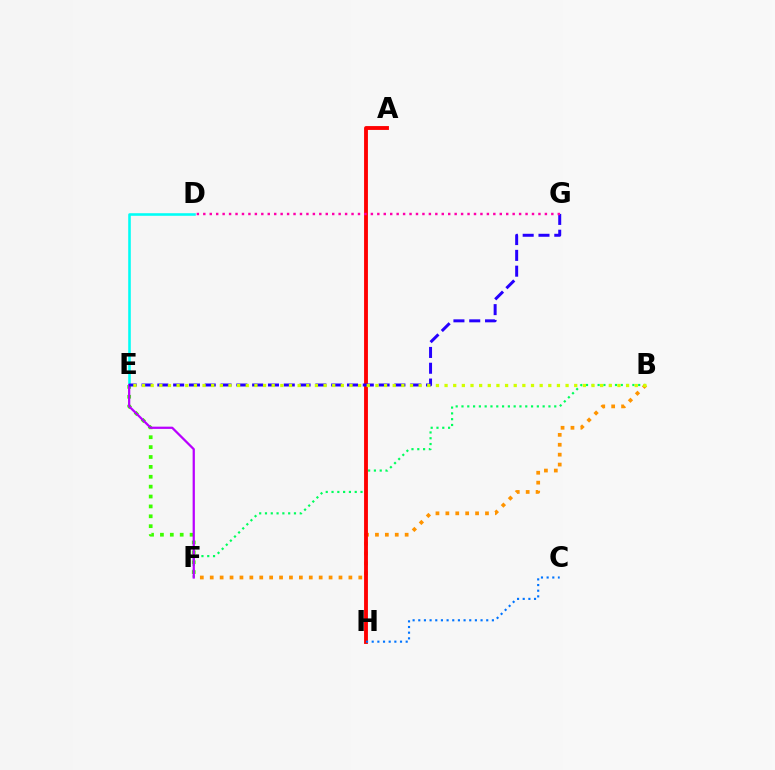{('D', 'E'): [{'color': '#00fff6', 'line_style': 'solid', 'thickness': 1.86}], ('B', 'F'): [{'color': '#00ff5c', 'line_style': 'dotted', 'thickness': 1.58}, {'color': '#ff9400', 'line_style': 'dotted', 'thickness': 2.69}], ('E', 'F'): [{'color': '#3dff00', 'line_style': 'dotted', 'thickness': 2.69}, {'color': '#b900ff', 'line_style': 'solid', 'thickness': 1.62}], ('A', 'H'): [{'color': '#ff0000', 'line_style': 'solid', 'thickness': 2.78}], ('C', 'H'): [{'color': '#0074ff', 'line_style': 'dotted', 'thickness': 1.54}], ('E', 'G'): [{'color': '#2500ff', 'line_style': 'dashed', 'thickness': 2.15}], ('D', 'G'): [{'color': '#ff00ac', 'line_style': 'dotted', 'thickness': 1.75}], ('B', 'E'): [{'color': '#d1ff00', 'line_style': 'dotted', 'thickness': 2.35}]}